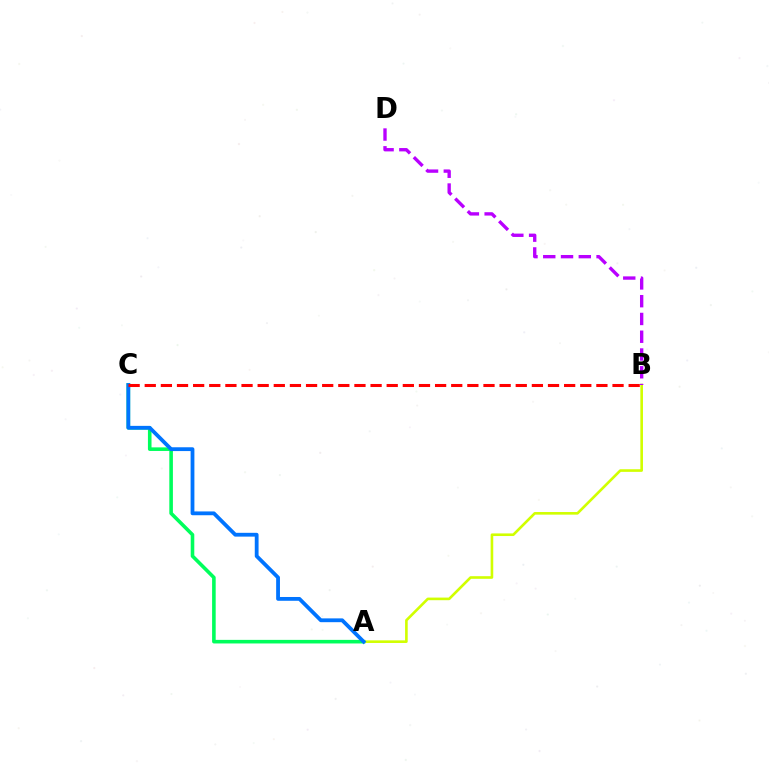{('A', 'C'): [{'color': '#00ff5c', 'line_style': 'solid', 'thickness': 2.58}, {'color': '#0074ff', 'line_style': 'solid', 'thickness': 2.74}], ('A', 'B'): [{'color': '#d1ff00', 'line_style': 'solid', 'thickness': 1.89}], ('B', 'D'): [{'color': '#b900ff', 'line_style': 'dashed', 'thickness': 2.41}], ('B', 'C'): [{'color': '#ff0000', 'line_style': 'dashed', 'thickness': 2.19}]}